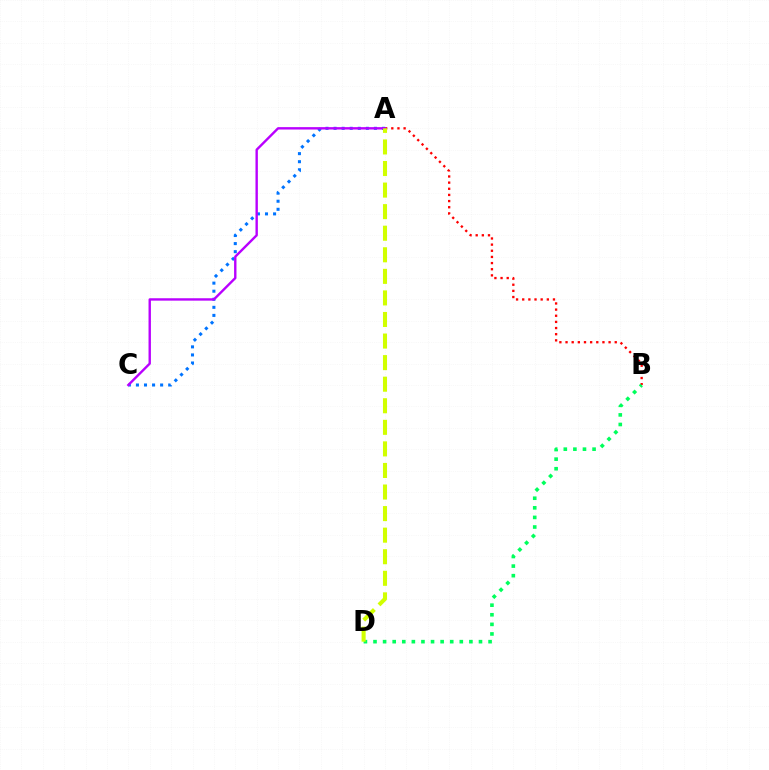{('A', 'B'): [{'color': '#ff0000', 'line_style': 'dotted', 'thickness': 1.67}], ('A', 'C'): [{'color': '#0074ff', 'line_style': 'dotted', 'thickness': 2.19}, {'color': '#b900ff', 'line_style': 'solid', 'thickness': 1.72}], ('B', 'D'): [{'color': '#00ff5c', 'line_style': 'dotted', 'thickness': 2.61}], ('A', 'D'): [{'color': '#d1ff00', 'line_style': 'dashed', 'thickness': 2.93}]}